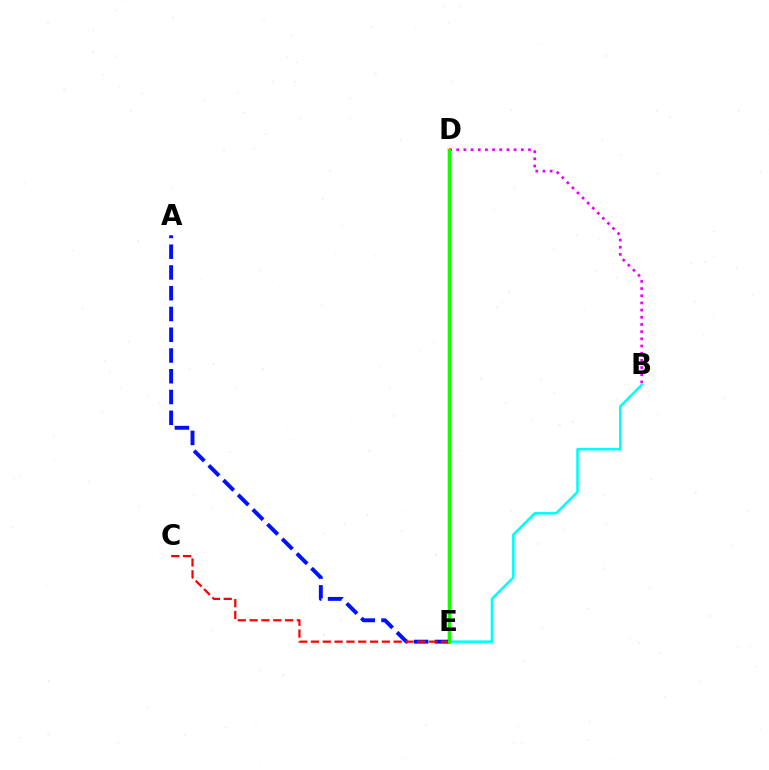{('B', 'E'): [{'color': '#00fff6', 'line_style': 'solid', 'thickness': 1.84}], ('D', 'E'): [{'color': '#fcf500', 'line_style': 'solid', 'thickness': 2.8}, {'color': '#08ff00', 'line_style': 'solid', 'thickness': 2.08}], ('A', 'E'): [{'color': '#0010ff', 'line_style': 'dashed', 'thickness': 2.82}], ('B', 'D'): [{'color': '#ee00ff', 'line_style': 'dotted', 'thickness': 1.95}], ('C', 'E'): [{'color': '#ff0000', 'line_style': 'dashed', 'thickness': 1.61}]}